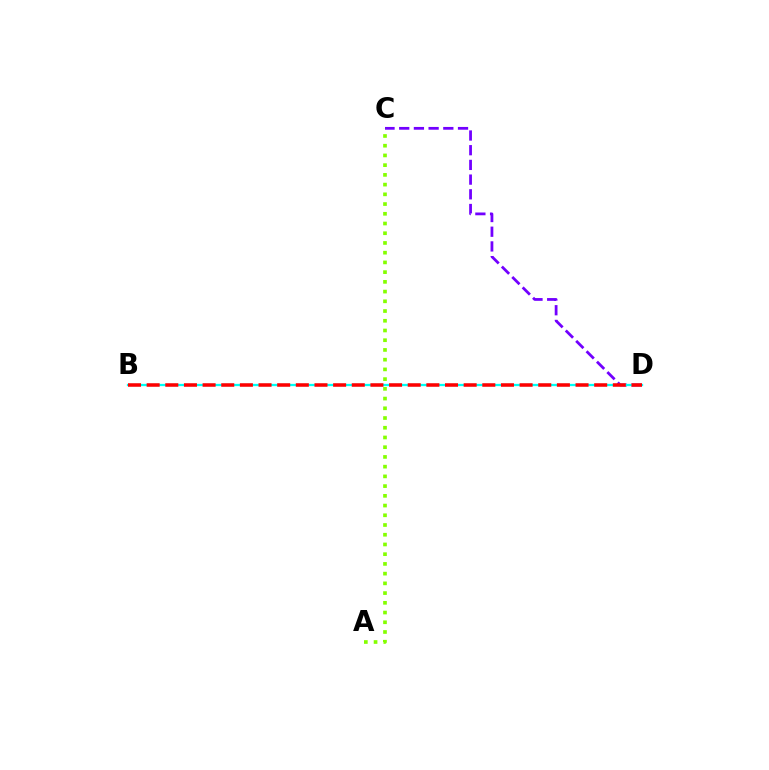{('C', 'D'): [{'color': '#7200ff', 'line_style': 'dashed', 'thickness': 2.0}], ('A', 'C'): [{'color': '#84ff00', 'line_style': 'dotted', 'thickness': 2.64}], ('B', 'D'): [{'color': '#00fff6', 'line_style': 'solid', 'thickness': 1.64}, {'color': '#ff0000', 'line_style': 'dashed', 'thickness': 2.53}]}